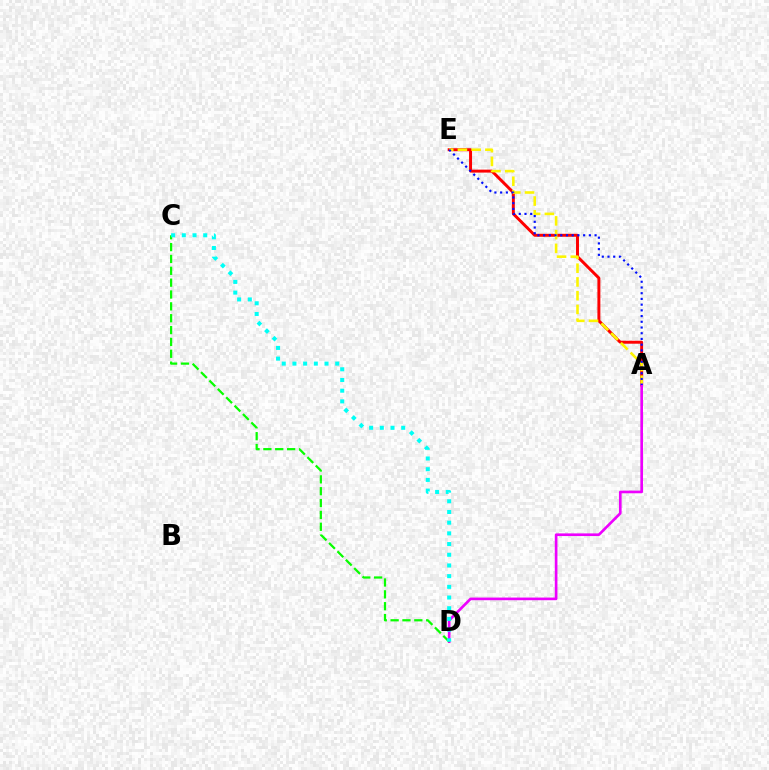{('A', 'E'): [{'color': '#ff0000', 'line_style': 'solid', 'thickness': 2.13}, {'color': '#fcf500', 'line_style': 'dashed', 'thickness': 1.87}, {'color': '#0010ff', 'line_style': 'dotted', 'thickness': 1.55}], ('A', 'D'): [{'color': '#ee00ff', 'line_style': 'solid', 'thickness': 1.91}], ('C', 'D'): [{'color': '#08ff00', 'line_style': 'dashed', 'thickness': 1.61}, {'color': '#00fff6', 'line_style': 'dotted', 'thickness': 2.91}]}